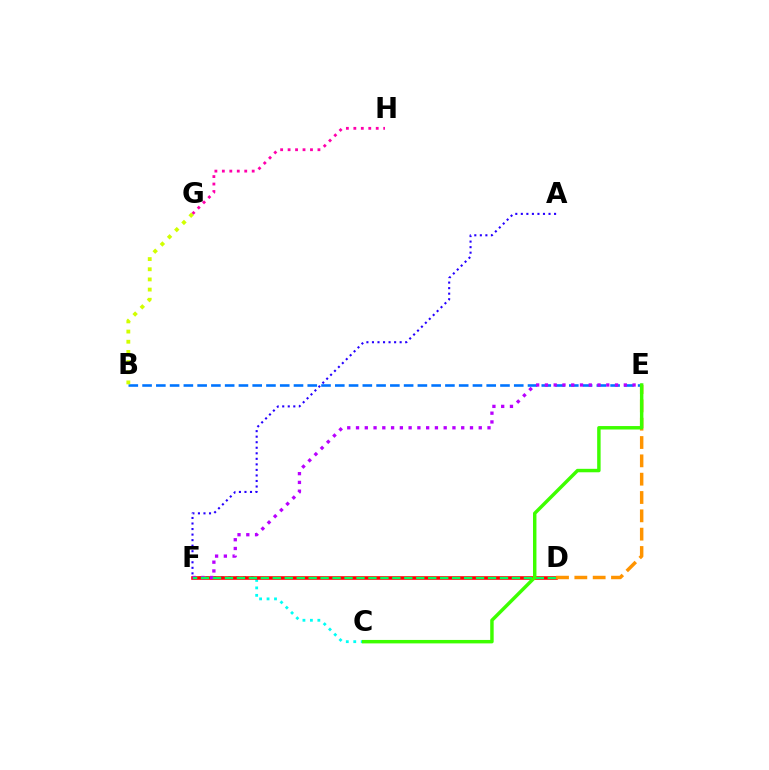{('C', 'F'): [{'color': '#00fff6', 'line_style': 'dotted', 'thickness': 2.03}], ('B', 'E'): [{'color': '#0074ff', 'line_style': 'dashed', 'thickness': 1.87}], ('G', 'H'): [{'color': '#ff00ac', 'line_style': 'dotted', 'thickness': 2.03}], ('D', 'F'): [{'color': '#ff0000', 'line_style': 'solid', 'thickness': 2.58}, {'color': '#00ff5c', 'line_style': 'dashed', 'thickness': 1.62}], ('D', 'E'): [{'color': '#ff9400', 'line_style': 'dashed', 'thickness': 2.49}], ('E', 'F'): [{'color': '#b900ff', 'line_style': 'dotted', 'thickness': 2.38}], ('B', 'G'): [{'color': '#d1ff00', 'line_style': 'dotted', 'thickness': 2.76}], ('C', 'E'): [{'color': '#3dff00', 'line_style': 'solid', 'thickness': 2.49}], ('A', 'F'): [{'color': '#2500ff', 'line_style': 'dotted', 'thickness': 1.5}]}